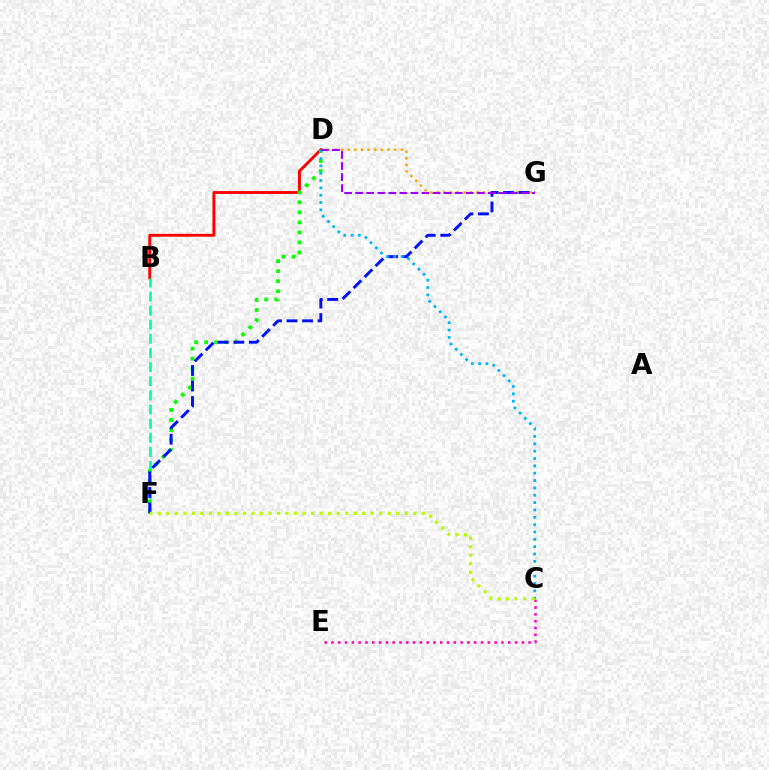{('D', 'G'): [{'color': '#ffa500', 'line_style': 'dotted', 'thickness': 1.8}, {'color': '#9b00ff', 'line_style': 'dashed', 'thickness': 1.5}], ('B', 'D'): [{'color': '#ff0000', 'line_style': 'solid', 'thickness': 2.08}], ('B', 'F'): [{'color': '#00ff9d', 'line_style': 'dashed', 'thickness': 1.92}], ('C', 'E'): [{'color': '#ff00bd', 'line_style': 'dotted', 'thickness': 1.85}], ('D', 'F'): [{'color': '#08ff00', 'line_style': 'dotted', 'thickness': 2.73}], ('F', 'G'): [{'color': '#0010ff', 'line_style': 'dashed', 'thickness': 2.11}], ('C', 'D'): [{'color': '#00b5ff', 'line_style': 'dotted', 'thickness': 2.0}], ('C', 'F'): [{'color': '#b3ff00', 'line_style': 'dotted', 'thickness': 2.31}]}